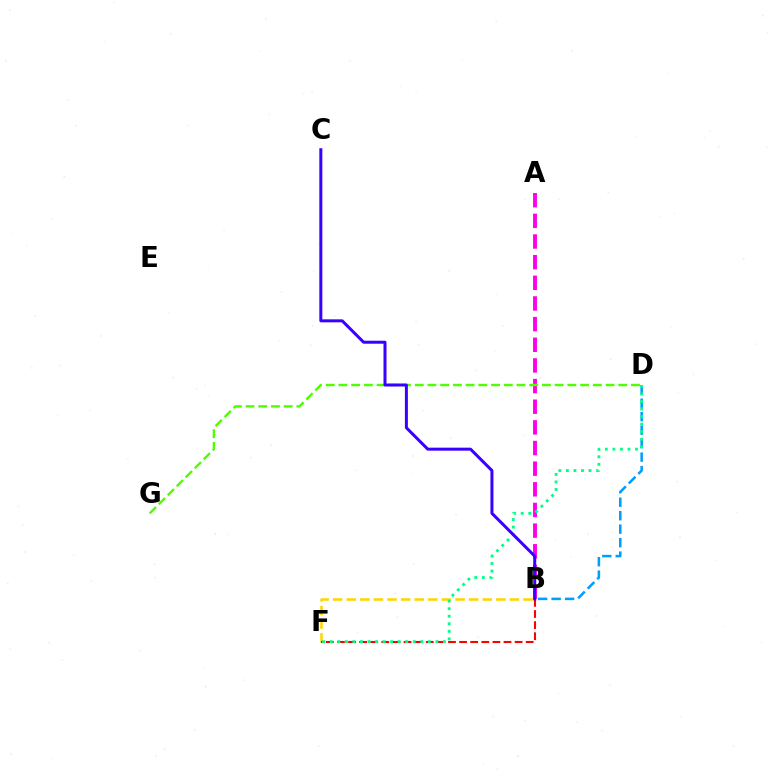{('B', 'D'): [{'color': '#009eff', 'line_style': 'dashed', 'thickness': 1.83}], ('B', 'F'): [{'color': '#ffd500', 'line_style': 'dashed', 'thickness': 1.85}, {'color': '#ff0000', 'line_style': 'dashed', 'thickness': 1.51}], ('A', 'B'): [{'color': '#ff00ed', 'line_style': 'dashed', 'thickness': 2.81}], ('D', 'G'): [{'color': '#4fff00', 'line_style': 'dashed', 'thickness': 1.73}], ('D', 'F'): [{'color': '#00ff86', 'line_style': 'dotted', 'thickness': 2.05}], ('B', 'C'): [{'color': '#3700ff', 'line_style': 'solid', 'thickness': 2.16}]}